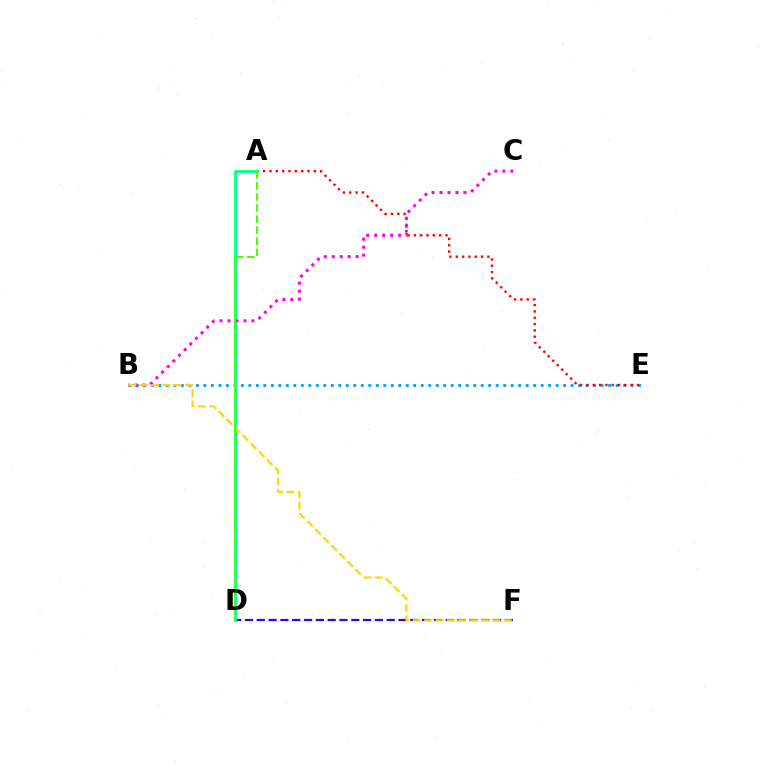{('D', 'F'): [{'color': '#3700ff', 'line_style': 'dashed', 'thickness': 1.6}], ('B', 'E'): [{'color': '#009eff', 'line_style': 'dotted', 'thickness': 2.04}], ('A', 'E'): [{'color': '#ff0000', 'line_style': 'dotted', 'thickness': 1.72}], ('A', 'D'): [{'color': '#00ff86', 'line_style': 'solid', 'thickness': 2.01}, {'color': '#4fff00', 'line_style': 'dashed', 'thickness': 1.5}], ('B', 'C'): [{'color': '#ff00ed', 'line_style': 'dotted', 'thickness': 2.16}], ('B', 'F'): [{'color': '#ffd500', 'line_style': 'dashed', 'thickness': 1.54}]}